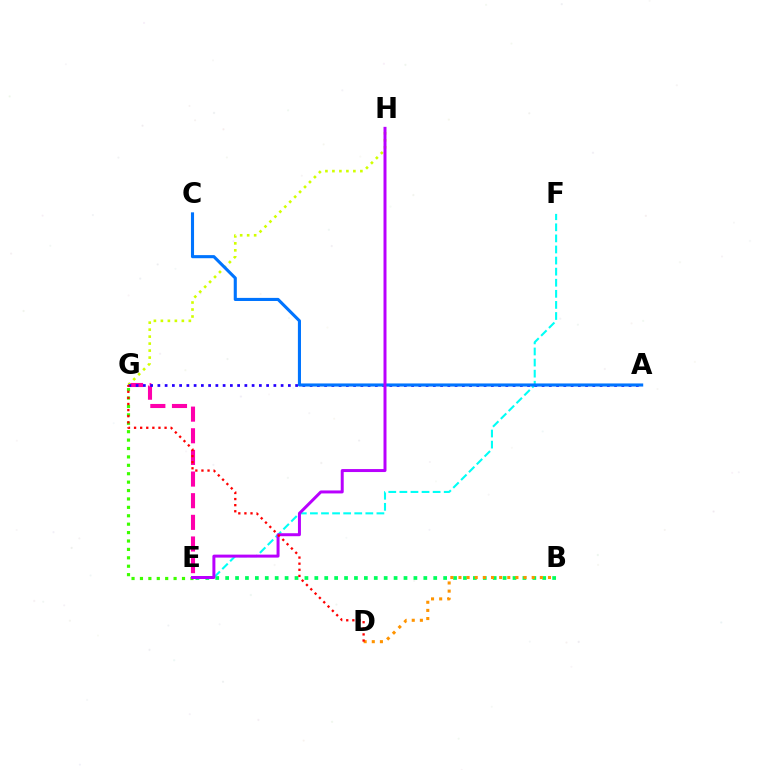{('E', 'G'): [{'color': '#ff00ac', 'line_style': 'dashed', 'thickness': 2.94}, {'color': '#3dff00', 'line_style': 'dotted', 'thickness': 2.28}], ('G', 'H'): [{'color': '#d1ff00', 'line_style': 'dotted', 'thickness': 1.9}], ('B', 'E'): [{'color': '#00ff5c', 'line_style': 'dotted', 'thickness': 2.69}], ('E', 'F'): [{'color': '#00fff6', 'line_style': 'dashed', 'thickness': 1.51}], ('A', 'G'): [{'color': '#2500ff', 'line_style': 'dotted', 'thickness': 1.97}], ('B', 'D'): [{'color': '#ff9400', 'line_style': 'dotted', 'thickness': 2.21}], ('A', 'C'): [{'color': '#0074ff', 'line_style': 'solid', 'thickness': 2.23}], ('E', 'H'): [{'color': '#b900ff', 'line_style': 'solid', 'thickness': 2.15}], ('D', 'G'): [{'color': '#ff0000', 'line_style': 'dotted', 'thickness': 1.66}]}